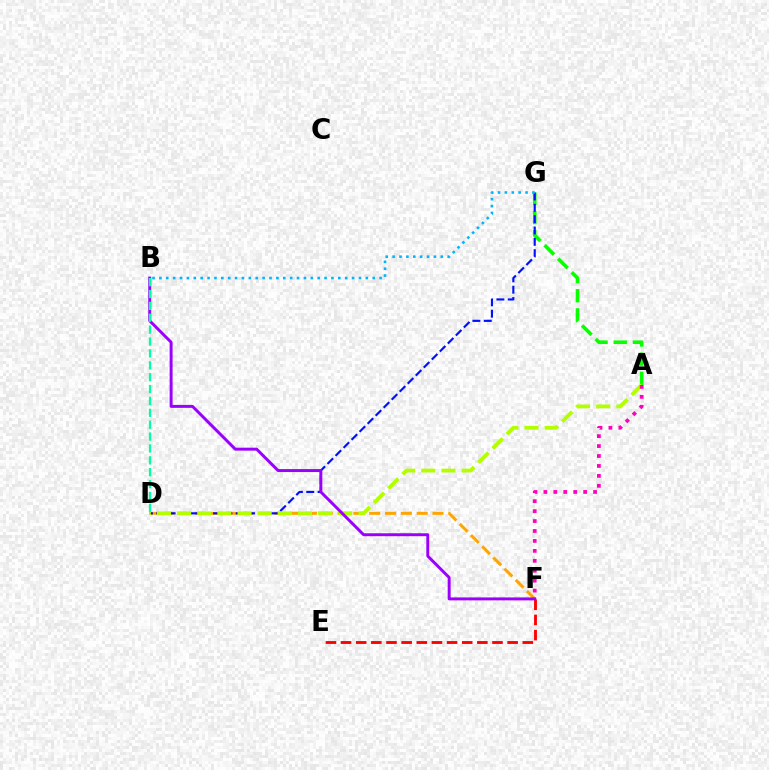{('D', 'F'): [{'color': '#ffa500', 'line_style': 'dashed', 'thickness': 2.15}], ('A', 'G'): [{'color': '#08ff00', 'line_style': 'dashed', 'thickness': 2.6}], ('D', 'G'): [{'color': '#0010ff', 'line_style': 'dashed', 'thickness': 1.54}], ('E', 'F'): [{'color': '#ff0000', 'line_style': 'dashed', 'thickness': 2.06}], ('A', 'D'): [{'color': '#b3ff00', 'line_style': 'dashed', 'thickness': 2.74}], ('B', 'F'): [{'color': '#9b00ff', 'line_style': 'solid', 'thickness': 2.12}], ('B', 'D'): [{'color': '#00ff9d', 'line_style': 'dashed', 'thickness': 1.61}], ('A', 'F'): [{'color': '#ff00bd', 'line_style': 'dotted', 'thickness': 2.7}], ('B', 'G'): [{'color': '#00b5ff', 'line_style': 'dotted', 'thickness': 1.87}]}